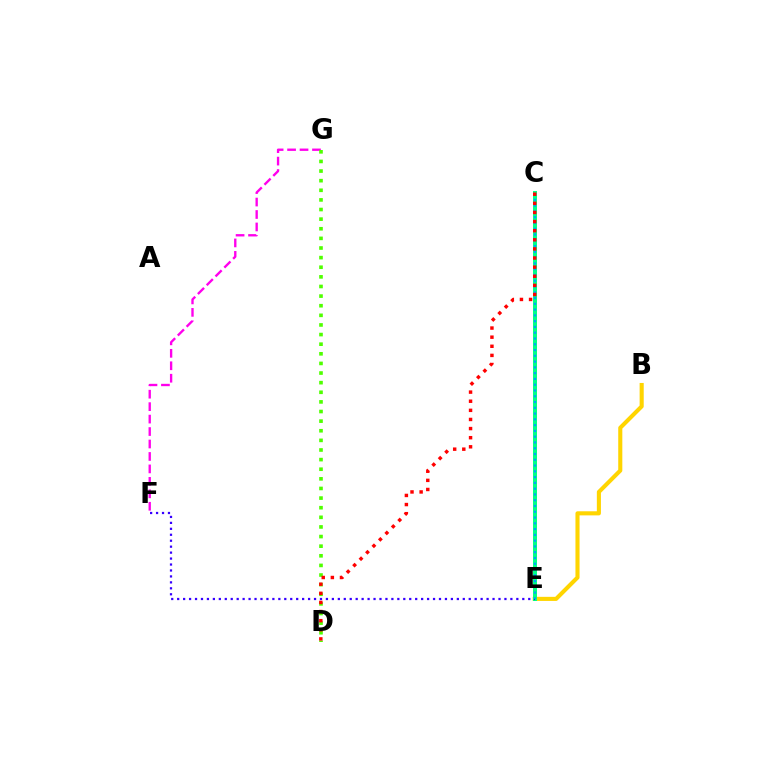{('F', 'G'): [{'color': '#ff00ed', 'line_style': 'dashed', 'thickness': 1.69}], ('D', 'G'): [{'color': '#4fff00', 'line_style': 'dotted', 'thickness': 2.61}], ('B', 'E'): [{'color': '#ffd500', 'line_style': 'solid', 'thickness': 2.95}], ('C', 'E'): [{'color': '#00ff86', 'line_style': 'solid', 'thickness': 2.86}, {'color': '#009eff', 'line_style': 'dotted', 'thickness': 1.57}], ('E', 'F'): [{'color': '#3700ff', 'line_style': 'dotted', 'thickness': 1.62}], ('C', 'D'): [{'color': '#ff0000', 'line_style': 'dotted', 'thickness': 2.48}]}